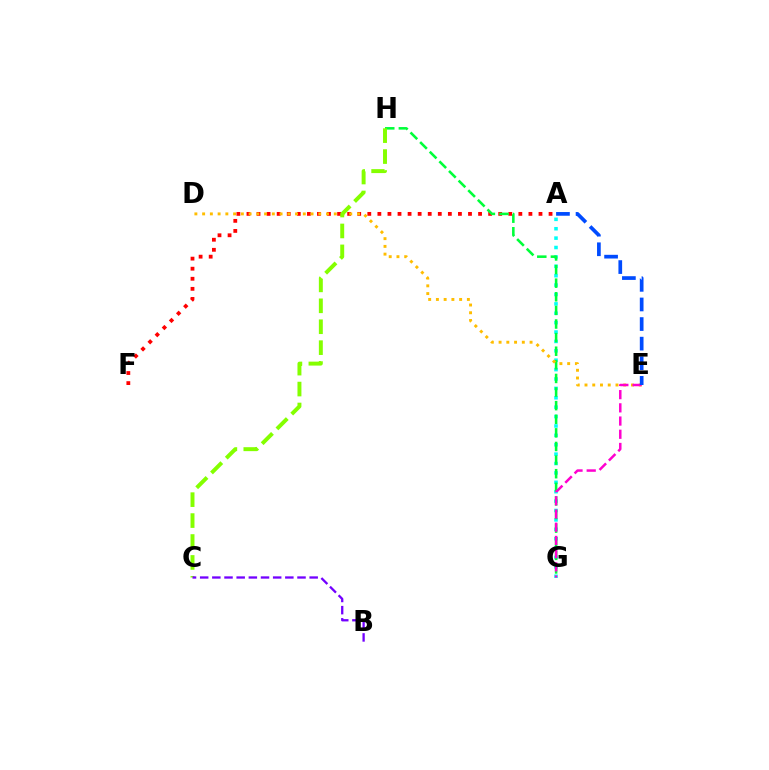{('A', 'F'): [{'color': '#ff0000', 'line_style': 'dotted', 'thickness': 2.74}], ('A', 'G'): [{'color': '#00fff6', 'line_style': 'dotted', 'thickness': 2.55}], ('G', 'H'): [{'color': '#00ff39', 'line_style': 'dashed', 'thickness': 1.85}], ('D', 'E'): [{'color': '#ffbd00', 'line_style': 'dotted', 'thickness': 2.1}], ('C', 'H'): [{'color': '#84ff00', 'line_style': 'dashed', 'thickness': 2.84}], ('E', 'G'): [{'color': '#ff00cf', 'line_style': 'dashed', 'thickness': 1.79}], ('A', 'E'): [{'color': '#004bff', 'line_style': 'dashed', 'thickness': 2.66}], ('B', 'C'): [{'color': '#7200ff', 'line_style': 'dashed', 'thickness': 1.65}]}